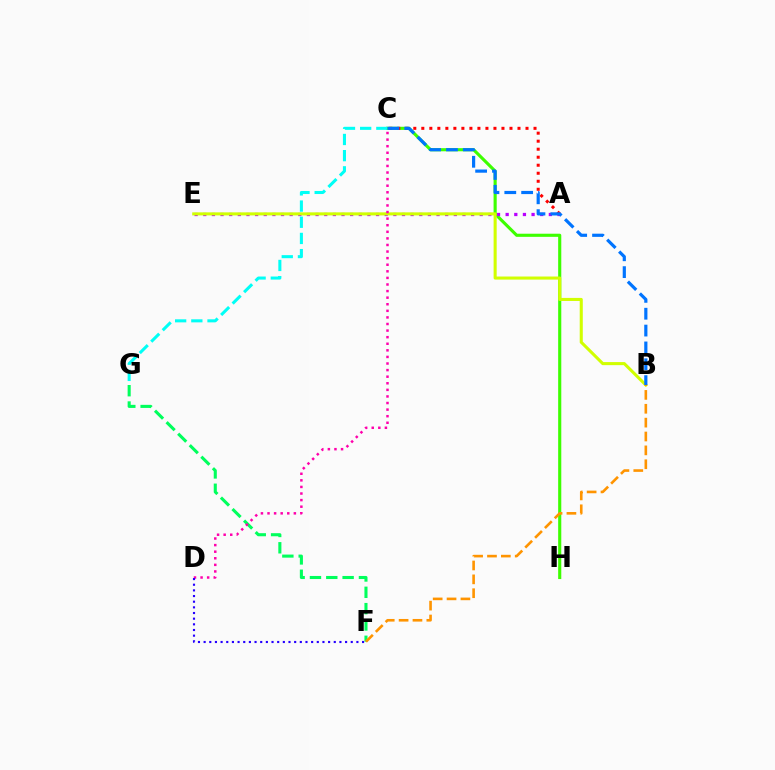{('C', 'H'): [{'color': '#3dff00', 'line_style': 'solid', 'thickness': 2.25}], ('A', 'E'): [{'color': '#b900ff', 'line_style': 'dotted', 'thickness': 2.35}], ('C', 'G'): [{'color': '#00fff6', 'line_style': 'dashed', 'thickness': 2.2}], ('B', 'E'): [{'color': '#d1ff00', 'line_style': 'solid', 'thickness': 2.21}], ('F', 'G'): [{'color': '#00ff5c', 'line_style': 'dashed', 'thickness': 2.22}], ('C', 'D'): [{'color': '#ff00ac', 'line_style': 'dotted', 'thickness': 1.79}], ('B', 'F'): [{'color': '#ff9400', 'line_style': 'dashed', 'thickness': 1.88}], ('A', 'C'): [{'color': '#ff0000', 'line_style': 'dotted', 'thickness': 2.18}], ('D', 'F'): [{'color': '#2500ff', 'line_style': 'dotted', 'thickness': 1.54}], ('B', 'C'): [{'color': '#0074ff', 'line_style': 'dashed', 'thickness': 2.29}]}